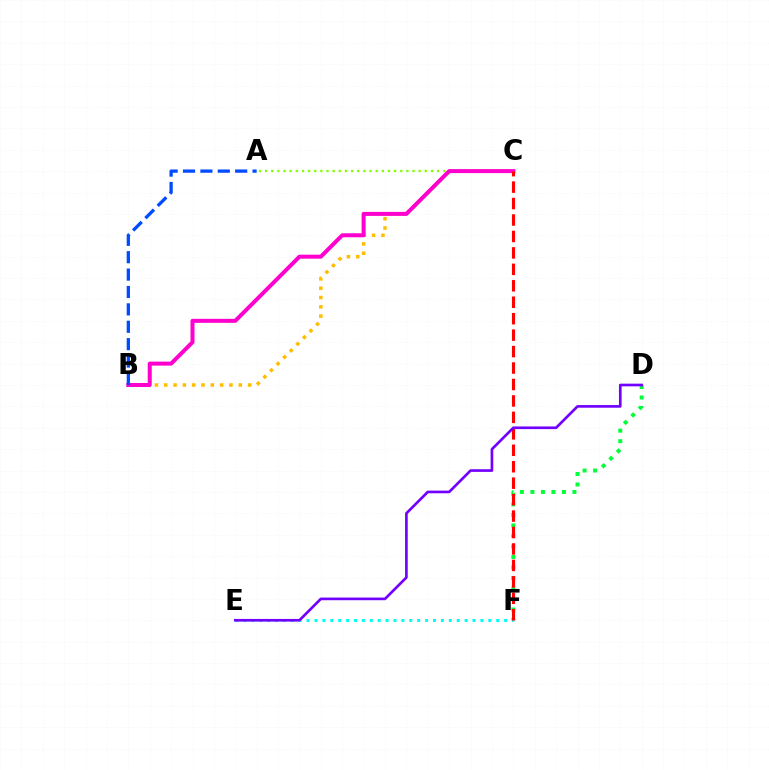{('A', 'C'): [{'color': '#84ff00', 'line_style': 'dotted', 'thickness': 1.67}], ('E', 'F'): [{'color': '#00fff6', 'line_style': 'dotted', 'thickness': 2.15}], ('D', 'F'): [{'color': '#00ff39', 'line_style': 'dotted', 'thickness': 2.86}], ('B', 'C'): [{'color': '#ffbd00', 'line_style': 'dotted', 'thickness': 2.53}, {'color': '#ff00cf', 'line_style': 'solid', 'thickness': 2.89}], ('C', 'F'): [{'color': '#ff0000', 'line_style': 'dashed', 'thickness': 2.23}], ('A', 'B'): [{'color': '#004bff', 'line_style': 'dashed', 'thickness': 2.36}], ('D', 'E'): [{'color': '#7200ff', 'line_style': 'solid', 'thickness': 1.92}]}